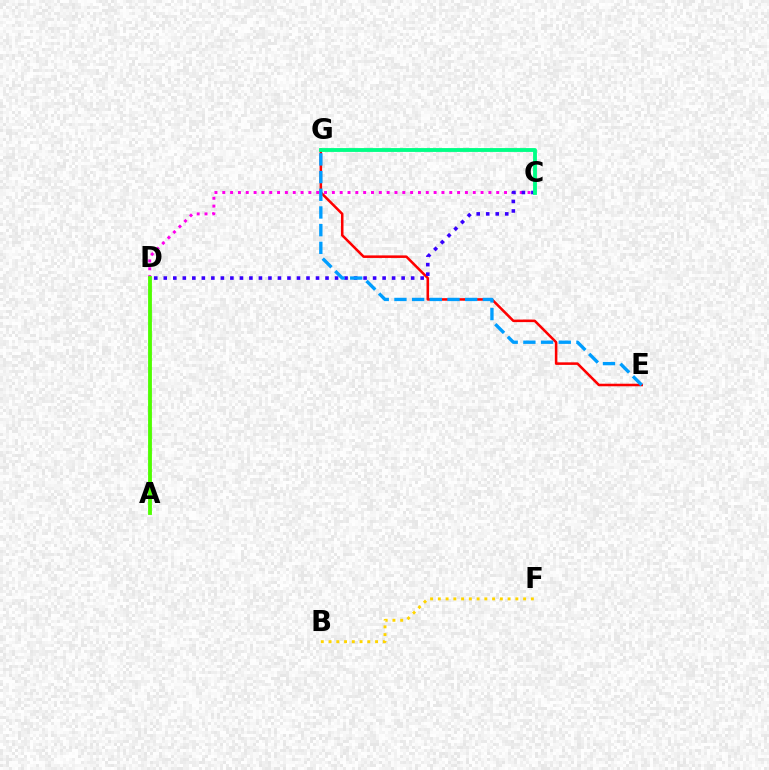{('E', 'G'): [{'color': '#ff0000', 'line_style': 'solid', 'thickness': 1.84}, {'color': '#009eff', 'line_style': 'dashed', 'thickness': 2.4}], ('C', 'D'): [{'color': '#ff00ed', 'line_style': 'dotted', 'thickness': 2.13}, {'color': '#3700ff', 'line_style': 'dotted', 'thickness': 2.58}], ('B', 'F'): [{'color': '#ffd500', 'line_style': 'dotted', 'thickness': 2.11}], ('A', 'D'): [{'color': '#4fff00', 'line_style': 'solid', 'thickness': 2.75}], ('C', 'G'): [{'color': '#00ff86', 'line_style': 'solid', 'thickness': 2.77}]}